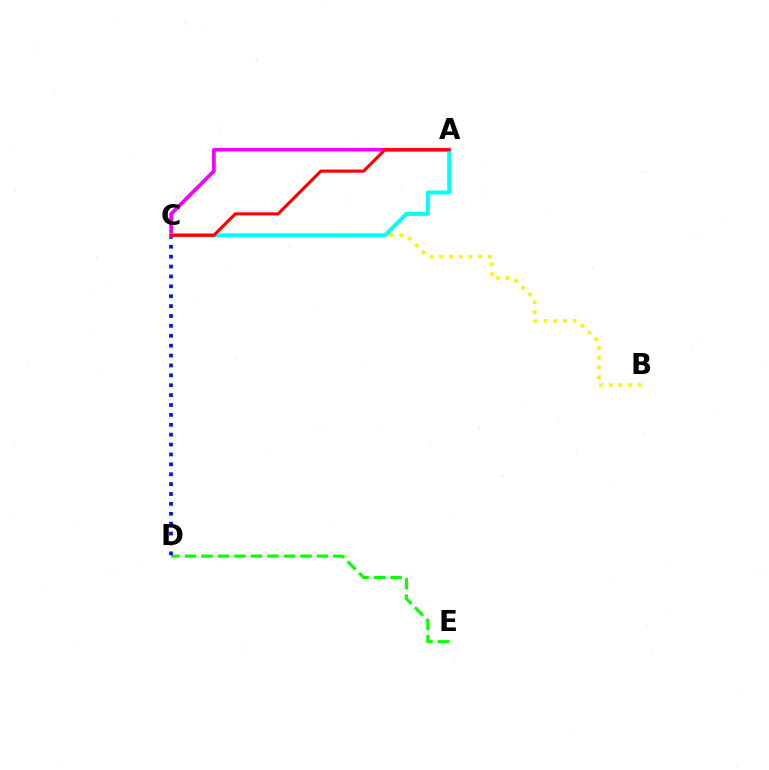{('D', 'E'): [{'color': '#08ff00', 'line_style': 'dashed', 'thickness': 2.24}], ('A', 'C'): [{'color': '#ee00ff', 'line_style': 'solid', 'thickness': 2.63}, {'color': '#00fff6', 'line_style': 'solid', 'thickness': 2.86}, {'color': '#ff0000', 'line_style': 'solid', 'thickness': 2.24}], ('B', 'C'): [{'color': '#fcf500', 'line_style': 'dotted', 'thickness': 2.65}], ('C', 'D'): [{'color': '#0010ff', 'line_style': 'dotted', 'thickness': 2.69}]}